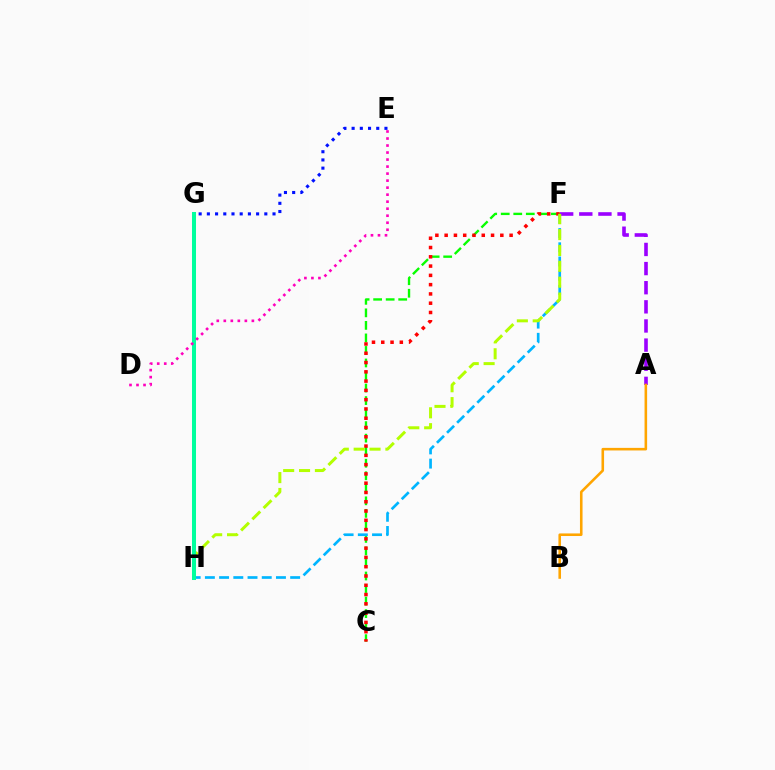{('A', 'F'): [{'color': '#9b00ff', 'line_style': 'dashed', 'thickness': 2.6}], ('C', 'F'): [{'color': '#08ff00', 'line_style': 'dashed', 'thickness': 1.7}, {'color': '#ff0000', 'line_style': 'dotted', 'thickness': 2.52}], ('F', 'H'): [{'color': '#00b5ff', 'line_style': 'dashed', 'thickness': 1.93}, {'color': '#b3ff00', 'line_style': 'dashed', 'thickness': 2.15}], ('G', 'H'): [{'color': '#00ff9d', 'line_style': 'solid', 'thickness': 2.89}], ('D', 'E'): [{'color': '#ff00bd', 'line_style': 'dotted', 'thickness': 1.91}], ('E', 'G'): [{'color': '#0010ff', 'line_style': 'dotted', 'thickness': 2.23}], ('A', 'B'): [{'color': '#ffa500', 'line_style': 'solid', 'thickness': 1.86}]}